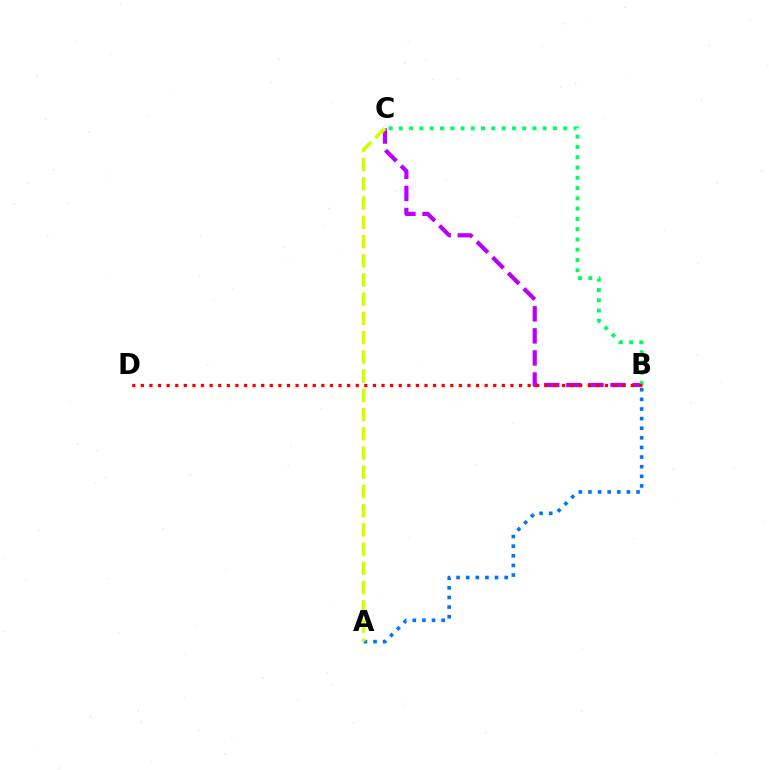{('A', 'B'): [{'color': '#0074ff', 'line_style': 'dotted', 'thickness': 2.61}], ('B', 'C'): [{'color': '#b900ff', 'line_style': 'dashed', 'thickness': 3.0}, {'color': '#00ff5c', 'line_style': 'dotted', 'thickness': 2.79}], ('A', 'C'): [{'color': '#d1ff00', 'line_style': 'dashed', 'thickness': 2.61}], ('B', 'D'): [{'color': '#ff0000', 'line_style': 'dotted', 'thickness': 2.34}]}